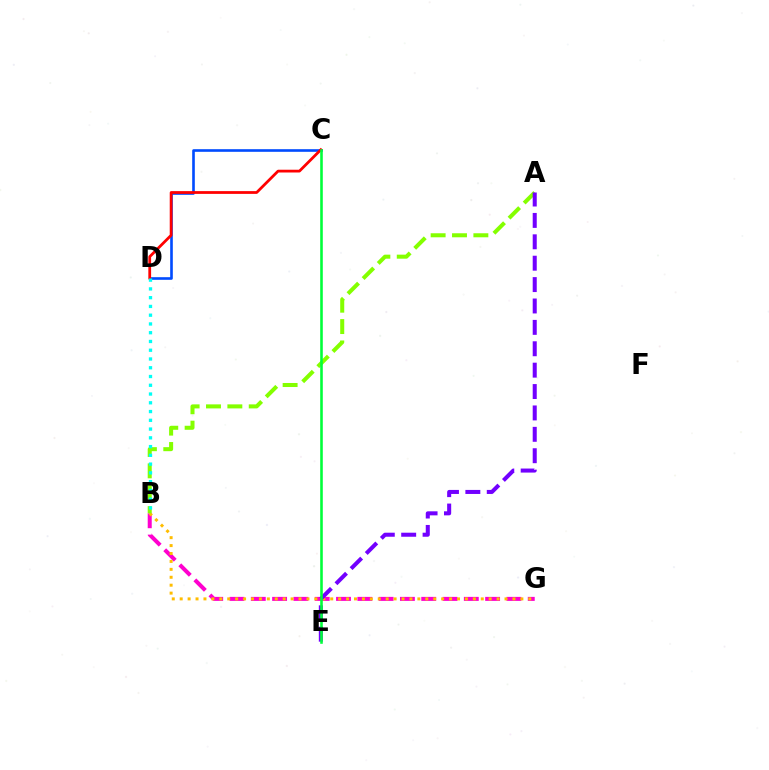{('B', 'G'): [{'color': '#ff00cf', 'line_style': 'dashed', 'thickness': 2.89}, {'color': '#ffbd00', 'line_style': 'dotted', 'thickness': 2.15}], ('C', 'D'): [{'color': '#004bff', 'line_style': 'solid', 'thickness': 1.89}, {'color': '#ff0000', 'line_style': 'solid', 'thickness': 1.99}], ('A', 'B'): [{'color': '#84ff00', 'line_style': 'dashed', 'thickness': 2.9}], ('A', 'E'): [{'color': '#7200ff', 'line_style': 'dashed', 'thickness': 2.91}], ('C', 'E'): [{'color': '#00ff39', 'line_style': 'solid', 'thickness': 1.86}], ('B', 'D'): [{'color': '#00fff6', 'line_style': 'dotted', 'thickness': 2.38}]}